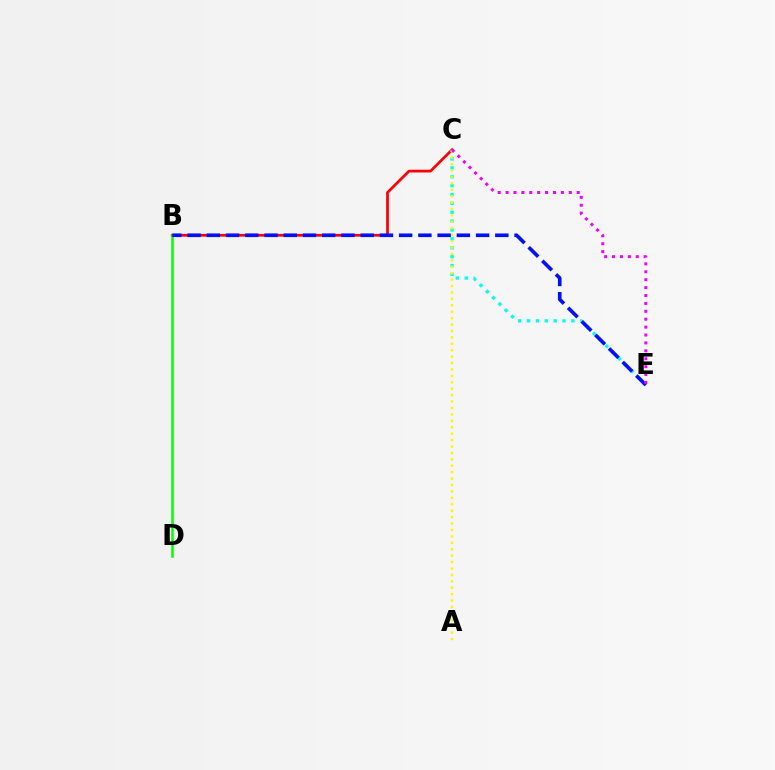{('B', 'C'): [{'color': '#ff0000', 'line_style': 'solid', 'thickness': 1.97}], ('B', 'D'): [{'color': '#08ff00', 'line_style': 'solid', 'thickness': 1.81}], ('C', 'E'): [{'color': '#00fff6', 'line_style': 'dotted', 'thickness': 2.41}, {'color': '#ee00ff', 'line_style': 'dotted', 'thickness': 2.15}], ('A', 'C'): [{'color': '#fcf500', 'line_style': 'dotted', 'thickness': 1.74}], ('B', 'E'): [{'color': '#0010ff', 'line_style': 'dashed', 'thickness': 2.61}]}